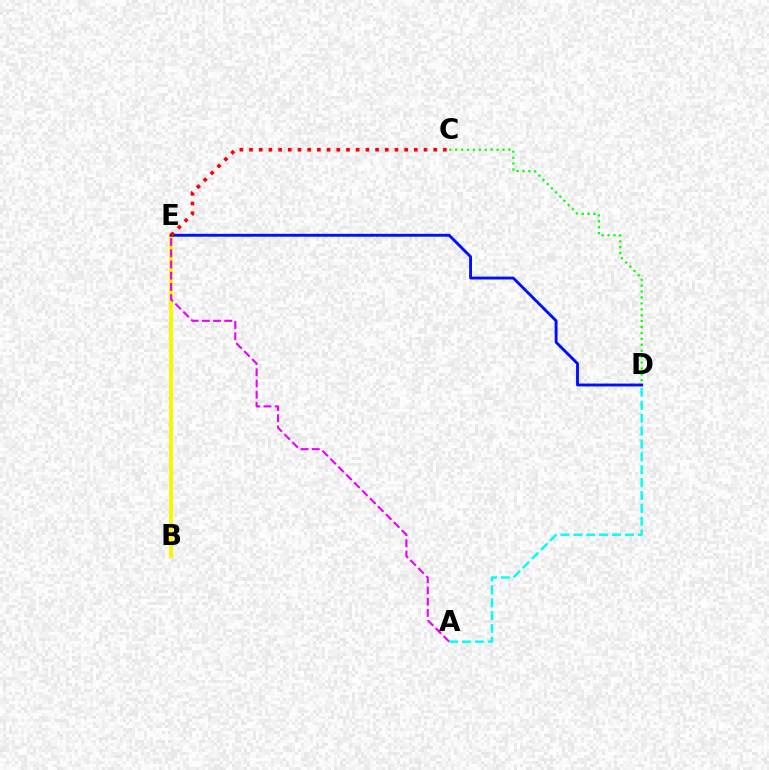{('C', 'D'): [{'color': '#08ff00', 'line_style': 'dotted', 'thickness': 1.61}], ('B', 'E'): [{'color': '#fcf500', 'line_style': 'solid', 'thickness': 2.79}], ('A', 'E'): [{'color': '#ee00ff', 'line_style': 'dashed', 'thickness': 1.52}], ('D', 'E'): [{'color': '#0010ff', 'line_style': 'solid', 'thickness': 2.07}], ('A', 'D'): [{'color': '#00fff6', 'line_style': 'dashed', 'thickness': 1.75}], ('C', 'E'): [{'color': '#ff0000', 'line_style': 'dotted', 'thickness': 2.63}]}